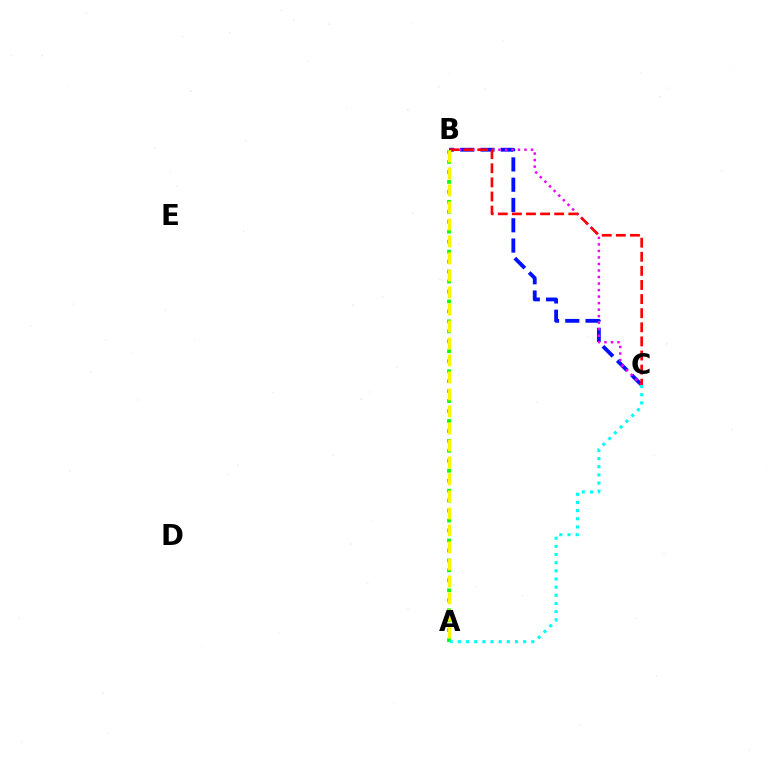{('B', 'C'): [{'color': '#0010ff', 'line_style': 'dashed', 'thickness': 2.76}, {'color': '#ee00ff', 'line_style': 'dotted', 'thickness': 1.77}, {'color': '#ff0000', 'line_style': 'dashed', 'thickness': 1.92}], ('A', 'B'): [{'color': '#08ff00', 'line_style': 'dotted', 'thickness': 2.71}, {'color': '#fcf500', 'line_style': 'dashed', 'thickness': 2.31}], ('A', 'C'): [{'color': '#00fff6', 'line_style': 'dotted', 'thickness': 2.22}]}